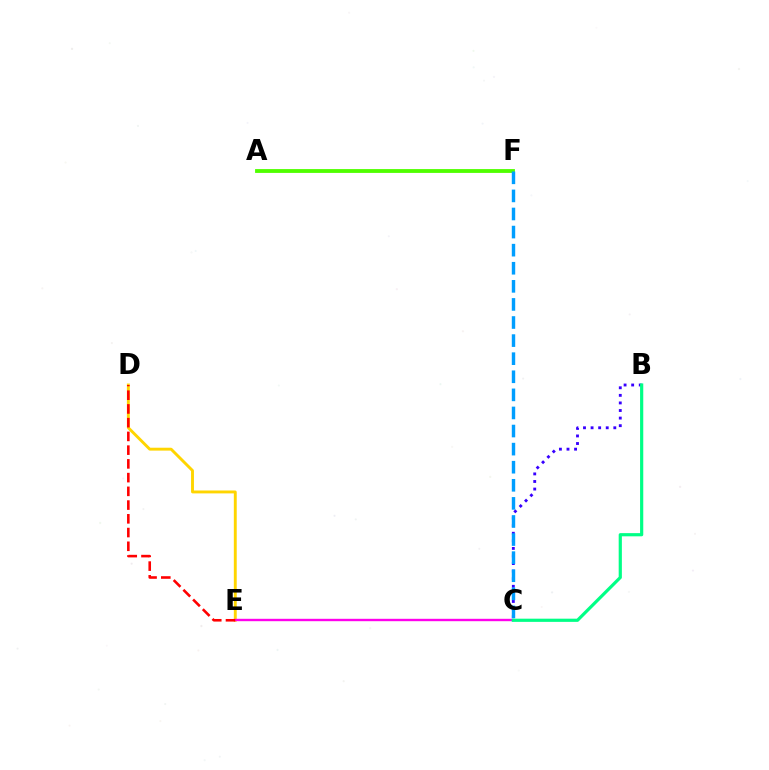{('D', 'E'): [{'color': '#ffd500', 'line_style': 'solid', 'thickness': 2.09}, {'color': '#ff0000', 'line_style': 'dashed', 'thickness': 1.87}], ('B', 'C'): [{'color': '#3700ff', 'line_style': 'dotted', 'thickness': 2.06}, {'color': '#00ff86', 'line_style': 'solid', 'thickness': 2.29}], ('C', 'E'): [{'color': '#ff00ed', 'line_style': 'solid', 'thickness': 1.72}], ('A', 'F'): [{'color': '#4fff00', 'line_style': 'solid', 'thickness': 2.76}], ('C', 'F'): [{'color': '#009eff', 'line_style': 'dashed', 'thickness': 2.46}]}